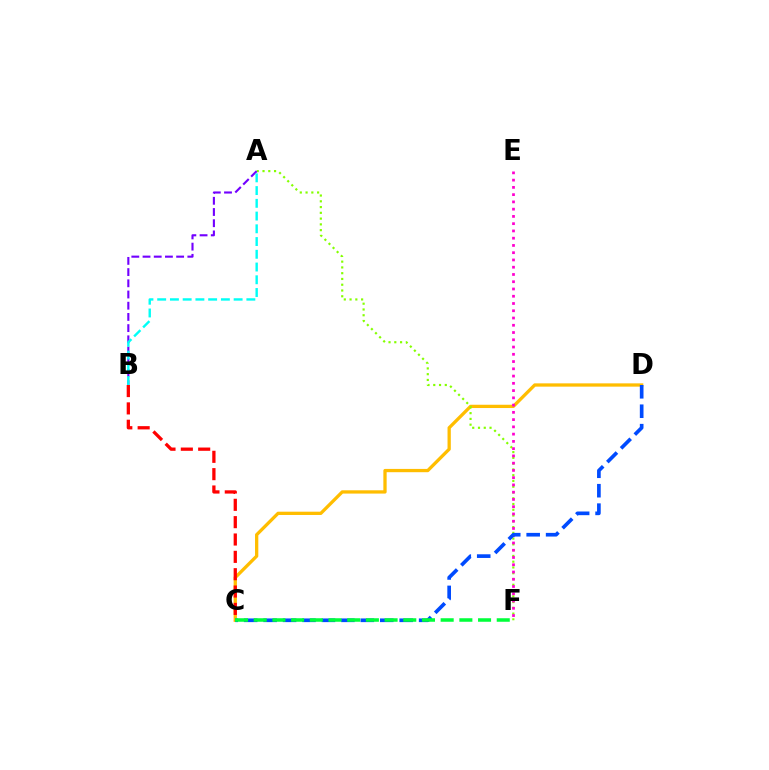{('C', 'D'): [{'color': '#ffbd00', 'line_style': 'solid', 'thickness': 2.37}, {'color': '#004bff', 'line_style': 'dashed', 'thickness': 2.64}], ('A', 'F'): [{'color': '#84ff00', 'line_style': 'dotted', 'thickness': 1.57}], ('E', 'F'): [{'color': '#ff00cf', 'line_style': 'dotted', 'thickness': 1.97}], ('B', 'C'): [{'color': '#ff0000', 'line_style': 'dashed', 'thickness': 2.36}], ('A', 'B'): [{'color': '#7200ff', 'line_style': 'dashed', 'thickness': 1.52}, {'color': '#00fff6', 'line_style': 'dashed', 'thickness': 1.73}], ('C', 'F'): [{'color': '#00ff39', 'line_style': 'dashed', 'thickness': 2.54}]}